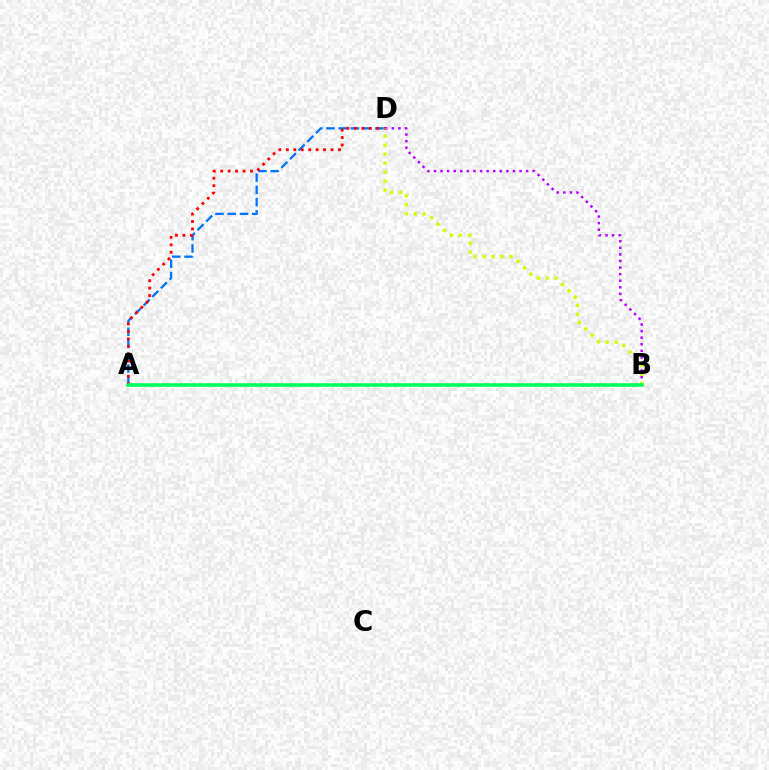{('A', 'D'): [{'color': '#0074ff', 'line_style': 'dashed', 'thickness': 1.66}, {'color': '#ff0000', 'line_style': 'dotted', 'thickness': 2.02}], ('B', 'D'): [{'color': '#b900ff', 'line_style': 'dotted', 'thickness': 1.79}, {'color': '#d1ff00', 'line_style': 'dotted', 'thickness': 2.45}], ('A', 'B'): [{'color': '#00ff5c', 'line_style': 'solid', 'thickness': 2.58}]}